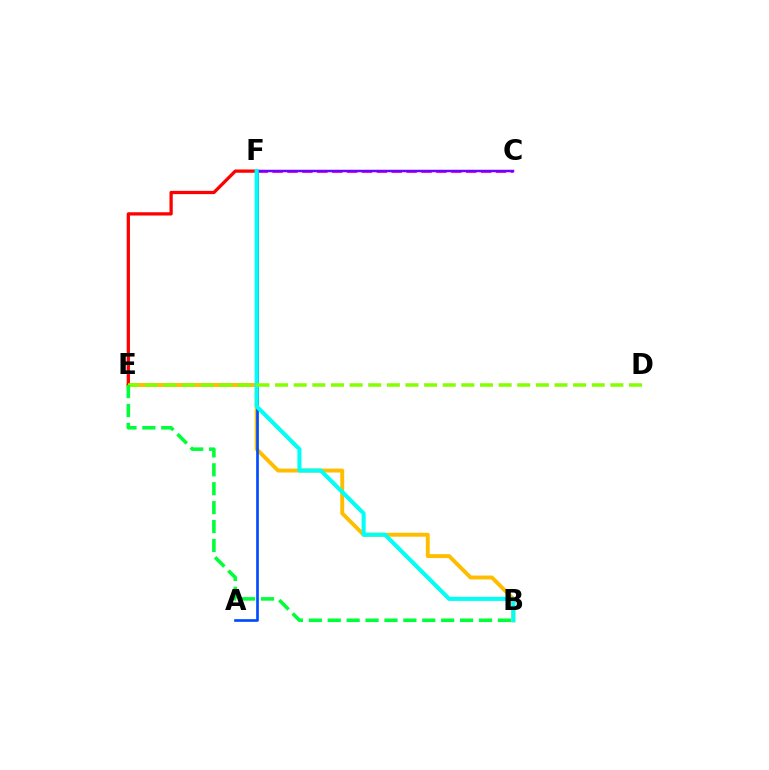{('B', 'E'): [{'color': '#ffbd00', 'line_style': 'solid', 'thickness': 2.82}, {'color': '#00ff39', 'line_style': 'dashed', 'thickness': 2.57}], ('E', 'F'): [{'color': '#ff0000', 'line_style': 'solid', 'thickness': 2.35}], ('A', 'F'): [{'color': '#004bff', 'line_style': 'solid', 'thickness': 1.92}], ('C', 'F'): [{'color': '#ff00cf', 'line_style': 'dashed', 'thickness': 2.02}, {'color': '#7200ff', 'line_style': 'solid', 'thickness': 1.79}], ('B', 'F'): [{'color': '#00fff6', 'line_style': 'solid', 'thickness': 2.92}], ('D', 'E'): [{'color': '#84ff00', 'line_style': 'dashed', 'thickness': 2.53}]}